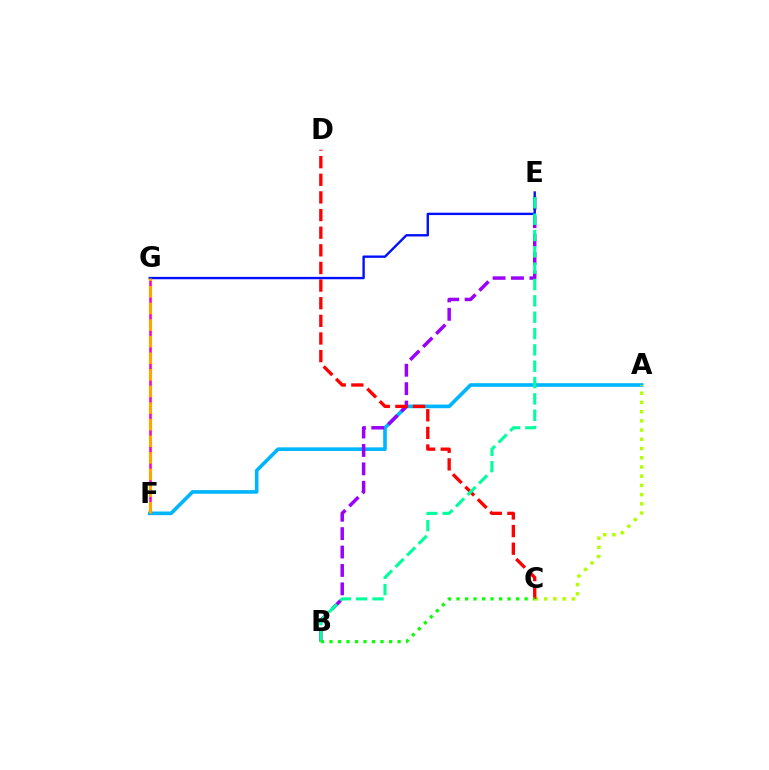{('F', 'G'): [{'color': '#ff00bd', 'line_style': 'solid', 'thickness': 1.85}, {'color': '#ffa500', 'line_style': 'dashed', 'thickness': 2.26}], ('A', 'F'): [{'color': '#00b5ff', 'line_style': 'solid', 'thickness': 2.61}], ('A', 'C'): [{'color': '#b3ff00', 'line_style': 'dotted', 'thickness': 2.51}], ('B', 'E'): [{'color': '#9b00ff', 'line_style': 'dashed', 'thickness': 2.5}, {'color': '#00ff9d', 'line_style': 'dashed', 'thickness': 2.22}], ('C', 'D'): [{'color': '#ff0000', 'line_style': 'dashed', 'thickness': 2.4}], ('E', 'G'): [{'color': '#0010ff', 'line_style': 'solid', 'thickness': 1.71}], ('B', 'C'): [{'color': '#08ff00', 'line_style': 'dotted', 'thickness': 2.31}]}